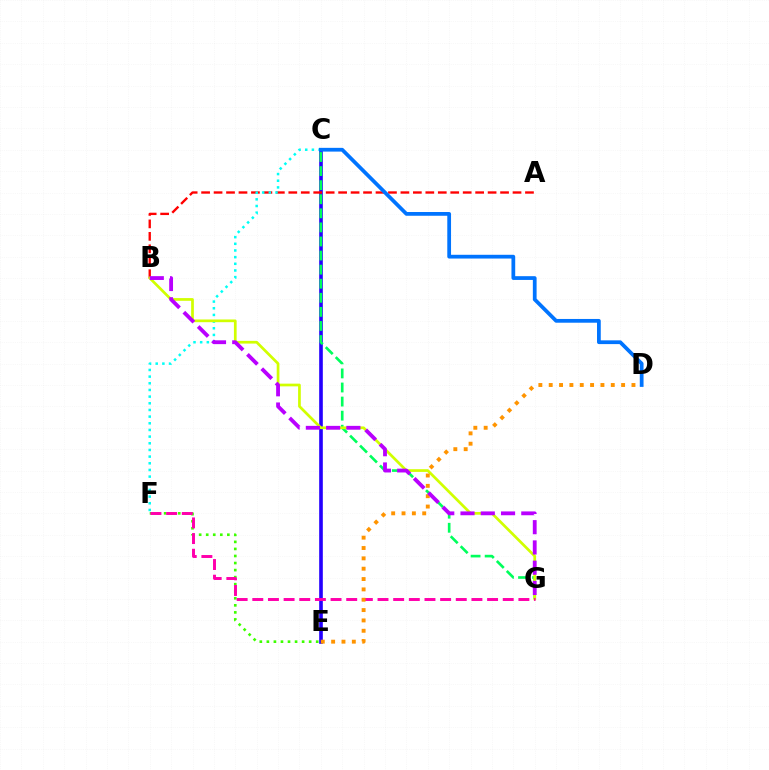{('C', 'E'): [{'color': '#2500ff', 'line_style': 'solid', 'thickness': 2.61}], ('A', 'B'): [{'color': '#ff0000', 'line_style': 'dashed', 'thickness': 1.69}], ('C', 'G'): [{'color': '#00ff5c', 'line_style': 'dashed', 'thickness': 1.91}], ('C', 'F'): [{'color': '#00fff6', 'line_style': 'dotted', 'thickness': 1.81}], ('E', 'F'): [{'color': '#3dff00', 'line_style': 'dotted', 'thickness': 1.92}], ('B', 'G'): [{'color': '#d1ff00', 'line_style': 'solid', 'thickness': 1.95}, {'color': '#b900ff', 'line_style': 'dashed', 'thickness': 2.75}], ('C', 'D'): [{'color': '#0074ff', 'line_style': 'solid', 'thickness': 2.7}], ('F', 'G'): [{'color': '#ff00ac', 'line_style': 'dashed', 'thickness': 2.13}], ('D', 'E'): [{'color': '#ff9400', 'line_style': 'dotted', 'thickness': 2.81}]}